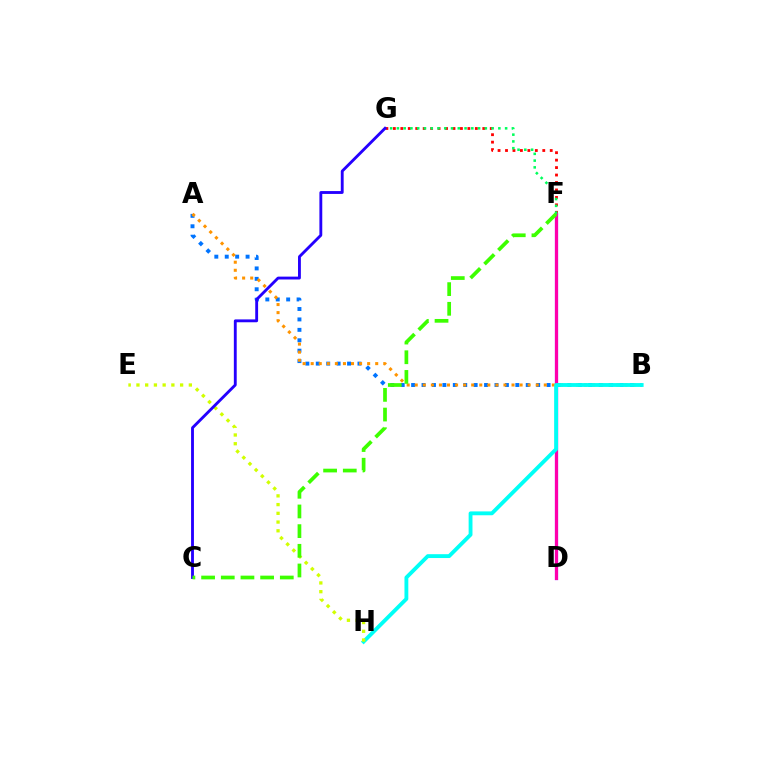{('D', 'F'): [{'color': '#b900ff', 'line_style': 'solid', 'thickness': 2.37}, {'color': '#ff00ac', 'line_style': 'solid', 'thickness': 2.14}], ('F', 'G'): [{'color': '#ff0000', 'line_style': 'dotted', 'thickness': 2.02}, {'color': '#00ff5c', 'line_style': 'dotted', 'thickness': 1.84}], ('A', 'B'): [{'color': '#0074ff', 'line_style': 'dotted', 'thickness': 2.83}, {'color': '#ff9400', 'line_style': 'dotted', 'thickness': 2.19}], ('B', 'H'): [{'color': '#00fff6', 'line_style': 'solid', 'thickness': 2.77}], ('E', 'H'): [{'color': '#d1ff00', 'line_style': 'dotted', 'thickness': 2.37}], ('C', 'G'): [{'color': '#2500ff', 'line_style': 'solid', 'thickness': 2.06}], ('C', 'F'): [{'color': '#3dff00', 'line_style': 'dashed', 'thickness': 2.67}]}